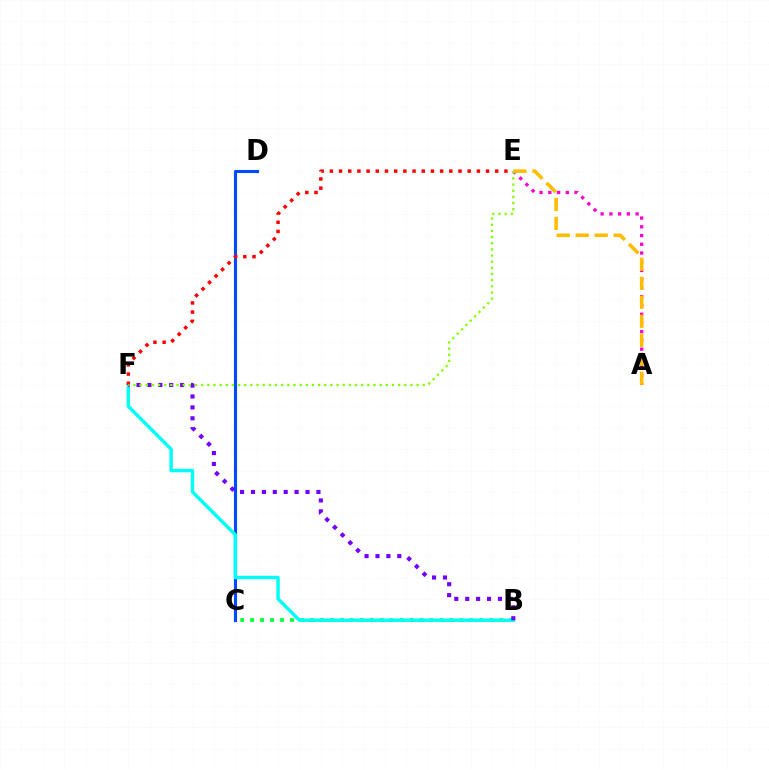{('C', 'D'): [{'color': '#004bff', 'line_style': 'solid', 'thickness': 2.25}], ('B', 'C'): [{'color': '#00ff39', 'line_style': 'dotted', 'thickness': 2.71}], ('A', 'E'): [{'color': '#ff00cf', 'line_style': 'dotted', 'thickness': 2.37}, {'color': '#ffbd00', 'line_style': 'dashed', 'thickness': 2.58}], ('B', 'F'): [{'color': '#00fff6', 'line_style': 'solid', 'thickness': 2.46}, {'color': '#7200ff', 'line_style': 'dotted', 'thickness': 2.96}], ('E', 'F'): [{'color': '#ff0000', 'line_style': 'dotted', 'thickness': 2.5}, {'color': '#84ff00', 'line_style': 'dotted', 'thickness': 1.67}]}